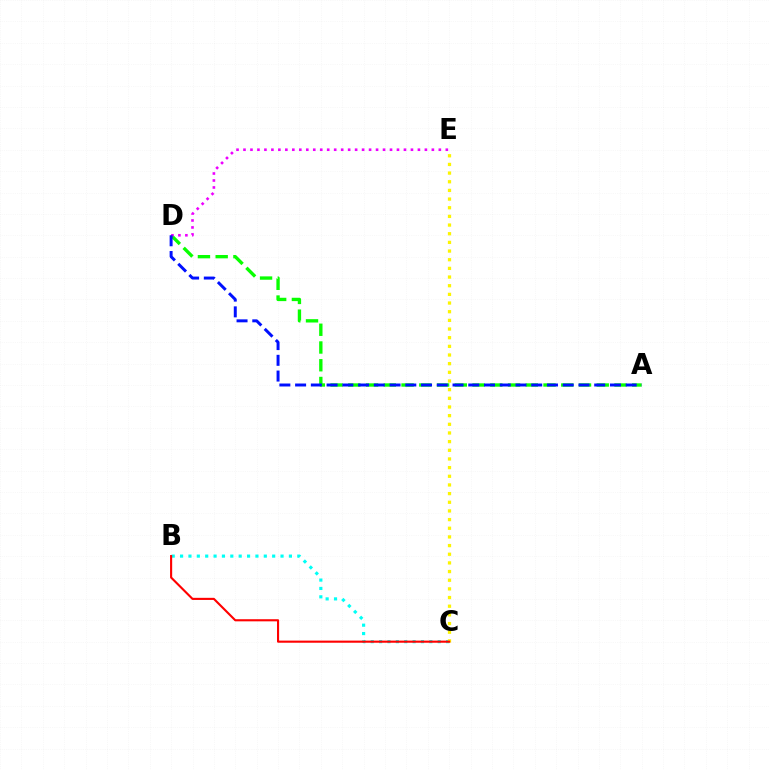{('A', 'D'): [{'color': '#08ff00', 'line_style': 'dashed', 'thickness': 2.41}, {'color': '#0010ff', 'line_style': 'dashed', 'thickness': 2.14}], ('B', 'C'): [{'color': '#00fff6', 'line_style': 'dotted', 'thickness': 2.27}, {'color': '#ff0000', 'line_style': 'solid', 'thickness': 1.53}], ('C', 'E'): [{'color': '#fcf500', 'line_style': 'dotted', 'thickness': 2.35}], ('D', 'E'): [{'color': '#ee00ff', 'line_style': 'dotted', 'thickness': 1.9}]}